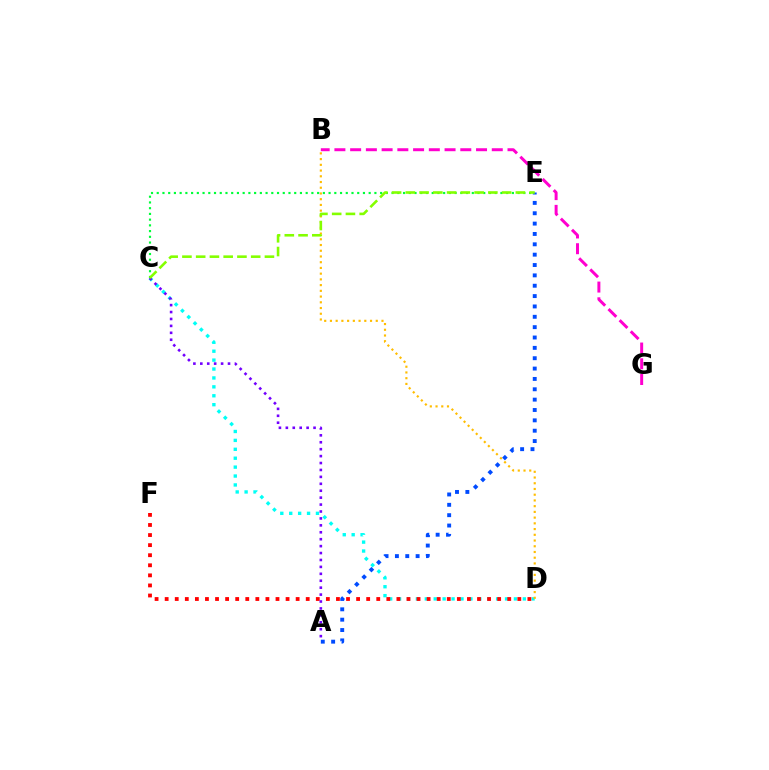{('C', 'D'): [{'color': '#00fff6', 'line_style': 'dotted', 'thickness': 2.42}], ('B', 'D'): [{'color': '#ffbd00', 'line_style': 'dotted', 'thickness': 1.56}], ('D', 'F'): [{'color': '#ff0000', 'line_style': 'dotted', 'thickness': 2.74}], ('C', 'E'): [{'color': '#00ff39', 'line_style': 'dotted', 'thickness': 1.56}, {'color': '#84ff00', 'line_style': 'dashed', 'thickness': 1.87}], ('A', 'C'): [{'color': '#7200ff', 'line_style': 'dotted', 'thickness': 1.88}], ('A', 'E'): [{'color': '#004bff', 'line_style': 'dotted', 'thickness': 2.81}], ('B', 'G'): [{'color': '#ff00cf', 'line_style': 'dashed', 'thickness': 2.14}]}